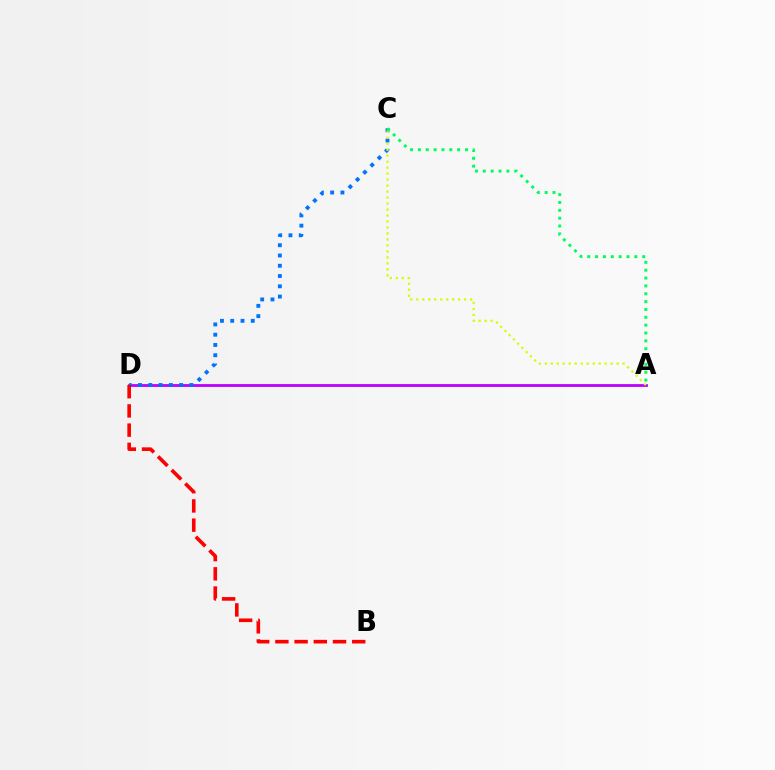{('A', 'D'): [{'color': '#b900ff', 'line_style': 'solid', 'thickness': 2.0}], ('C', 'D'): [{'color': '#0074ff', 'line_style': 'dotted', 'thickness': 2.79}], ('A', 'C'): [{'color': '#00ff5c', 'line_style': 'dotted', 'thickness': 2.13}, {'color': '#d1ff00', 'line_style': 'dotted', 'thickness': 1.63}], ('B', 'D'): [{'color': '#ff0000', 'line_style': 'dashed', 'thickness': 2.61}]}